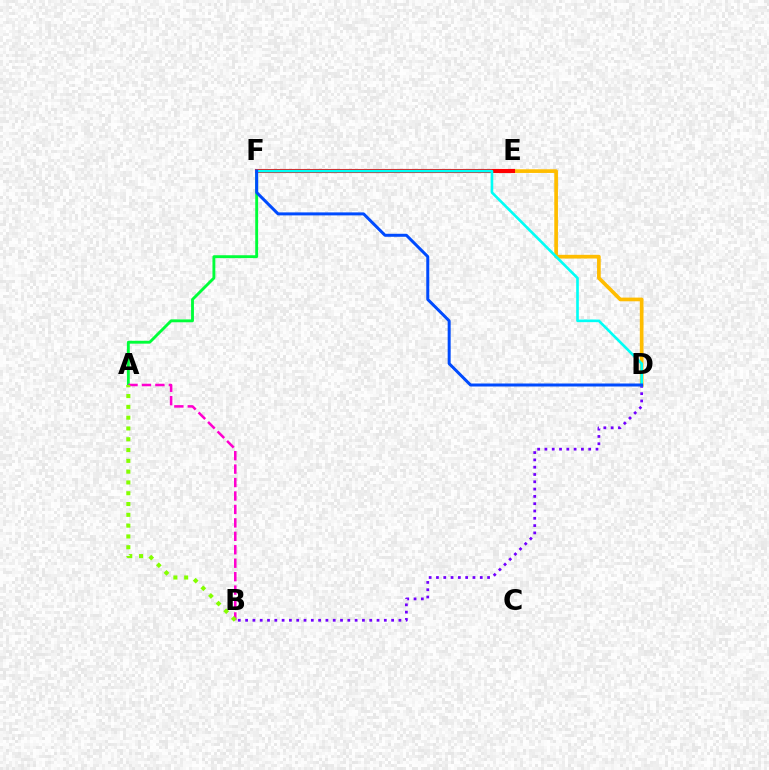{('D', 'E'): [{'color': '#ffbd00', 'line_style': 'solid', 'thickness': 2.65}], ('A', 'F'): [{'color': '#00ff39', 'line_style': 'solid', 'thickness': 2.06}], ('B', 'D'): [{'color': '#7200ff', 'line_style': 'dotted', 'thickness': 1.98}], ('A', 'B'): [{'color': '#ff00cf', 'line_style': 'dashed', 'thickness': 1.83}, {'color': '#84ff00', 'line_style': 'dotted', 'thickness': 2.93}], ('E', 'F'): [{'color': '#ff0000', 'line_style': 'solid', 'thickness': 2.94}], ('D', 'F'): [{'color': '#00fff6', 'line_style': 'solid', 'thickness': 1.89}, {'color': '#004bff', 'line_style': 'solid', 'thickness': 2.16}]}